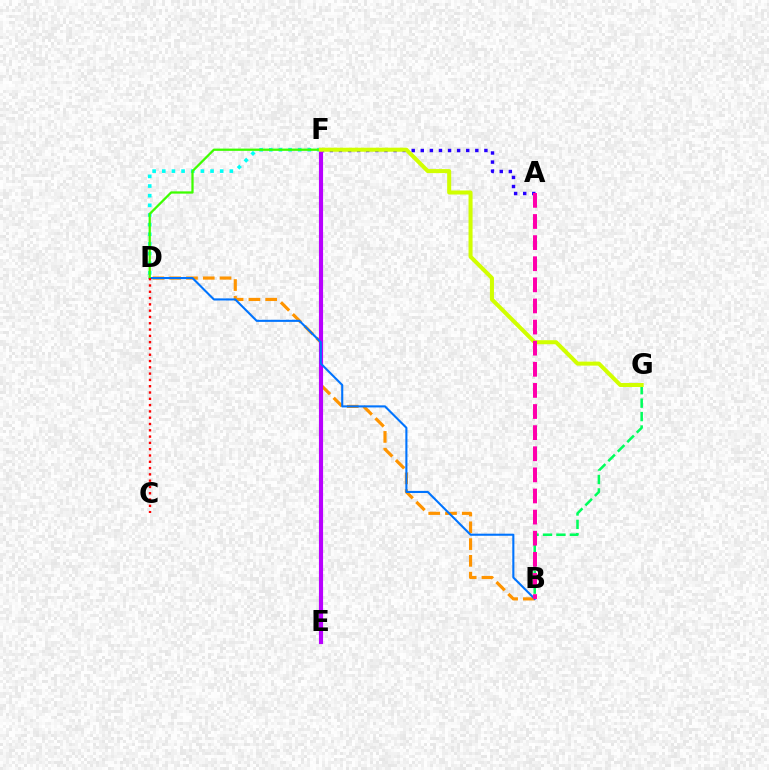{('B', 'G'): [{'color': '#00ff5c', 'line_style': 'dashed', 'thickness': 1.83}], ('D', 'F'): [{'color': '#00fff6', 'line_style': 'dotted', 'thickness': 2.62}, {'color': '#3dff00', 'line_style': 'solid', 'thickness': 1.63}], ('A', 'F'): [{'color': '#2500ff', 'line_style': 'dotted', 'thickness': 2.47}], ('B', 'D'): [{'color': '#ff9400', 'line_style': 'dashed', 'thickness': 2.28}, {'color': '#0074ff', 'line_style': 'solid', 'thickness': 1.51}], ('E', 'F'): [{'color': '#b900ff', 'line_style': 'solid', 'thickness': 2.98}], ('C', 'D'): [{'color': '#ff0000', 'line_style': 'dotted', 'thickness': 1.71}], ('F', 'G'): [{'color': '#d1ff00', 'line_style': 'solid', 'thickness': 2.9}], ('A', 'B'): [{'color': '#ff00ac', 'line_style': 'dashed', 'thickness': 2.87}]}